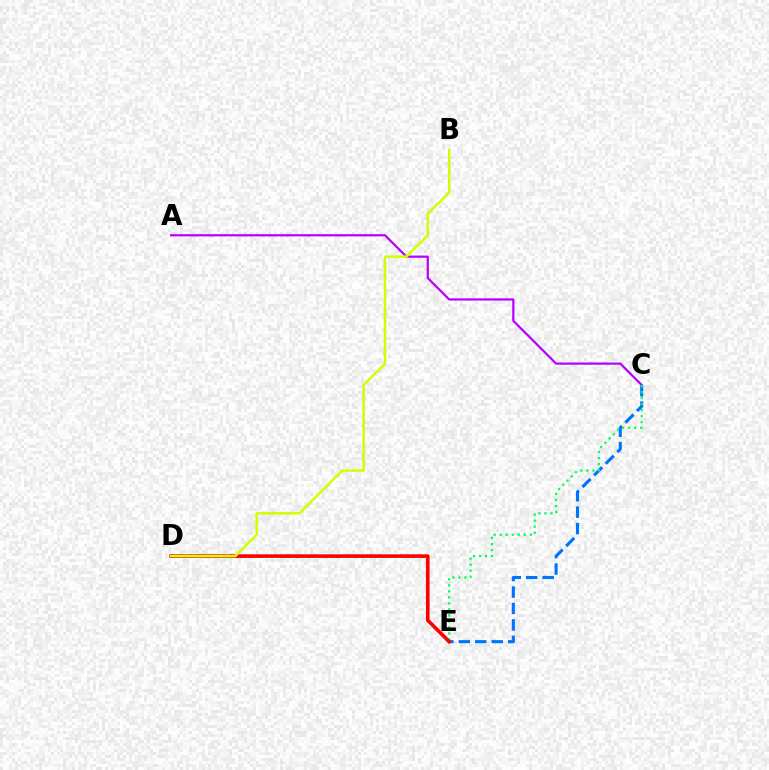{('C', 'E'): [{'color': '#0074ff', 'line_style': 'dashed', 'thickness': 2.23}, {'color': '#00ff5c', 'line_style': 'dotted', 'thickness': 1.63}], ('A', 'C'): [{'color': '#b900ff', 'line_style': 'solid', 'thickness': 1.6}], ('D', 'E'): [{'color': '#ff0000', 'line_style': 'solid', 'thickness': 2.6}], ('B', 'D'): [{'color': '#d1ff00', 'line_style': 'solid', 'thickness': 1.79}]}